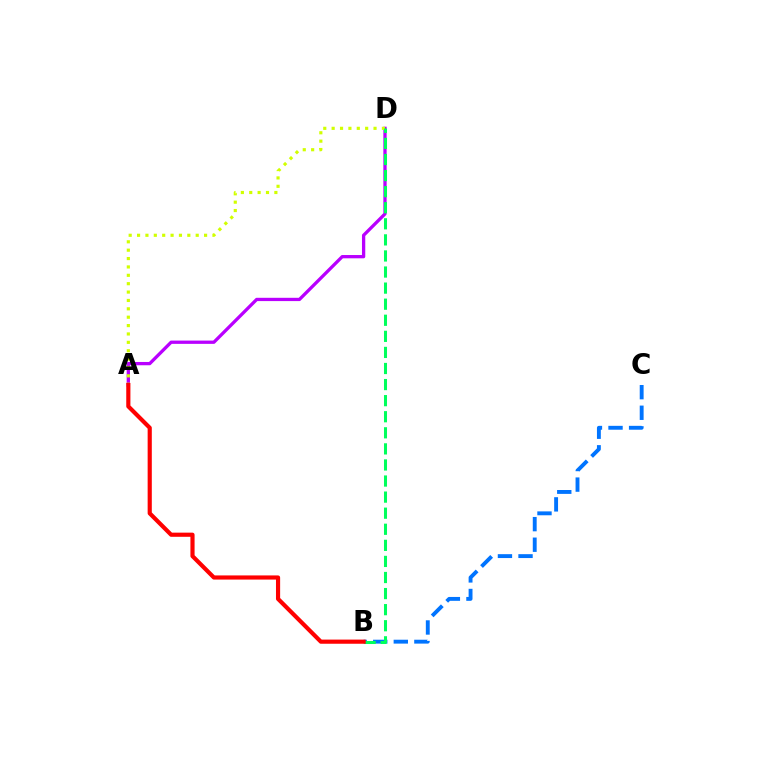{('A', 'D'): [{'color': '#b900ff', 'line_style': 'solid', 'thickness': 2.37}, {'color': '#d1ff00', 'line_style': 'dotted', 'thickness': 2.28}], ('B', 'C'): [{'color': '#0074ff', 'line_style': 'dashed', 'thickness': 2.8}], ('B', 'D'): [{'color': '#00ff5c', 'line_style': 'dashed', 'thickness': 2.18}], ('A', 'B'): [{'color': '#ff0000', 'line_style': 'solid', 'thickness': 2.99}]}